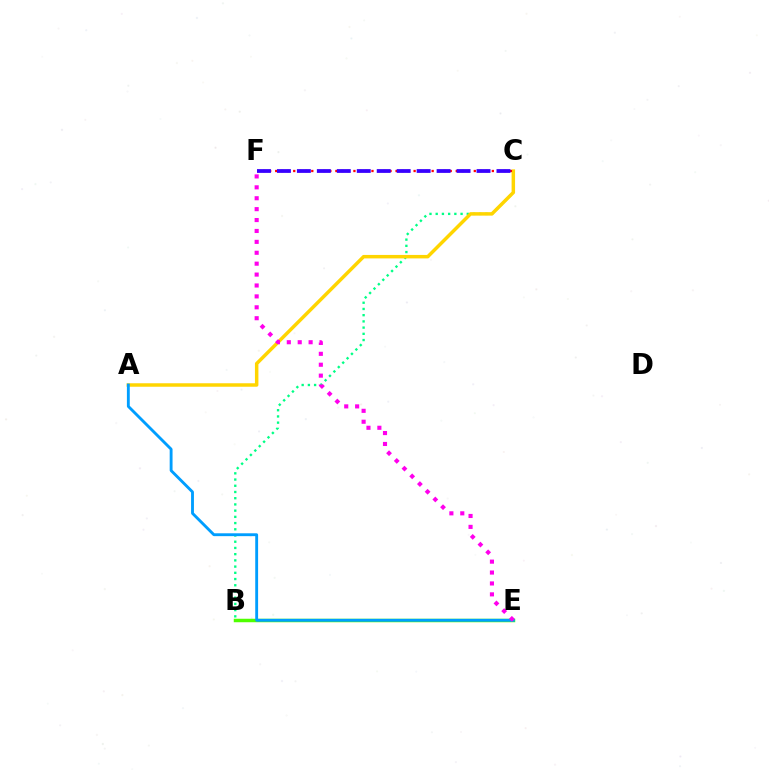{('B', 'E'): [{'color': '#4fff00', 'line_style': 'solid', 'thickness': 2.51}], ('B', 'C'): [{'color': '#00ff86', 'line_style': 'dotted', 'thickness': 1.69}], ('A', 'C'): [{'color': '#ffd500', 'line_style': 'solid', 'thickness': 2.5}], ('A', 'E'): [{'color': '#009eff', 'line_style': 'solid', 'thickness': 2.06}], ('C', 'F'): [{'color': '#ff0000', 'line_style': 'dotted', 'thickness': 1.64}, {'color': '#3700ff', 'line_style': 'dashed', 'thickness': 2.71}], ('E', 'F'): [{'color': '#ff00ed', 'line_style': 'dotted', 'thickness': 2.96}]}